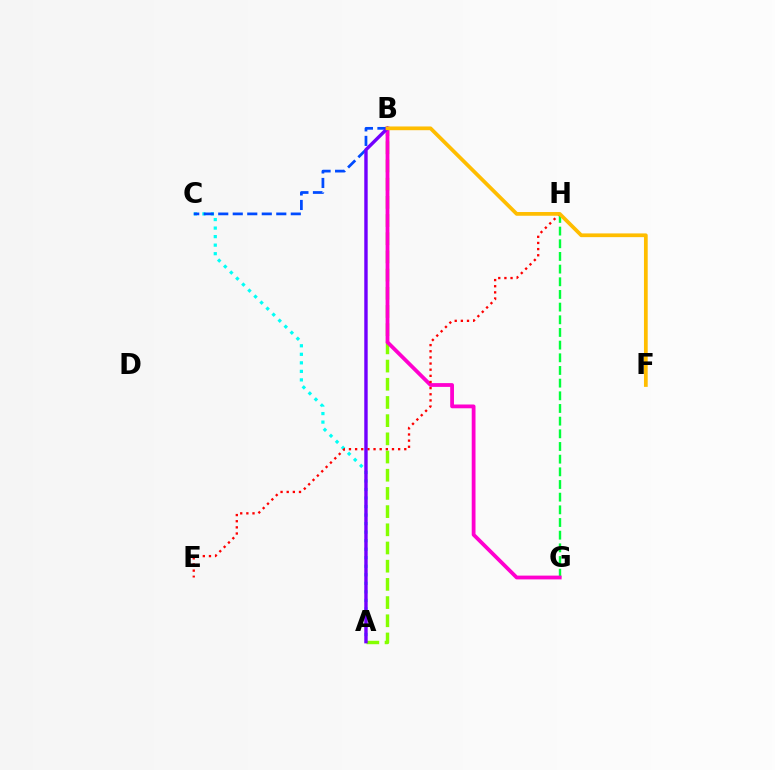{('G', 'H'): [{'color': '#00ff39', 'line_style': 'dashed', 'thickness': 1.72}], ('A', 'C'): [{'color': '#00fff6', 'line_style': 'dotted', 'thickness': 2.32}], ('A', 'B'): [{'color': '#84ff00', 'line_style': 'dashed', 'thickness': 2.47}, {'color': '#7200ff', 'line_style': 'solid', 'thickness': 2.45}], ('B', 'G'): [{'color': '#ff00cf', 'line_style': 'solid', 'thickness': 2.73}], ('E', 'H'): [{'color': '#ff0000', 'line_style': 'dotted', 'thickness': 1.67}], ('B', 'C'): [{'color': '#004bff', 'line_style': 'dashed', 'thickness': 1.97}], ('B', 'F'): [{'color': '#ffbd00', 'line_style': 'solid', 'thickness': 2.69}]}